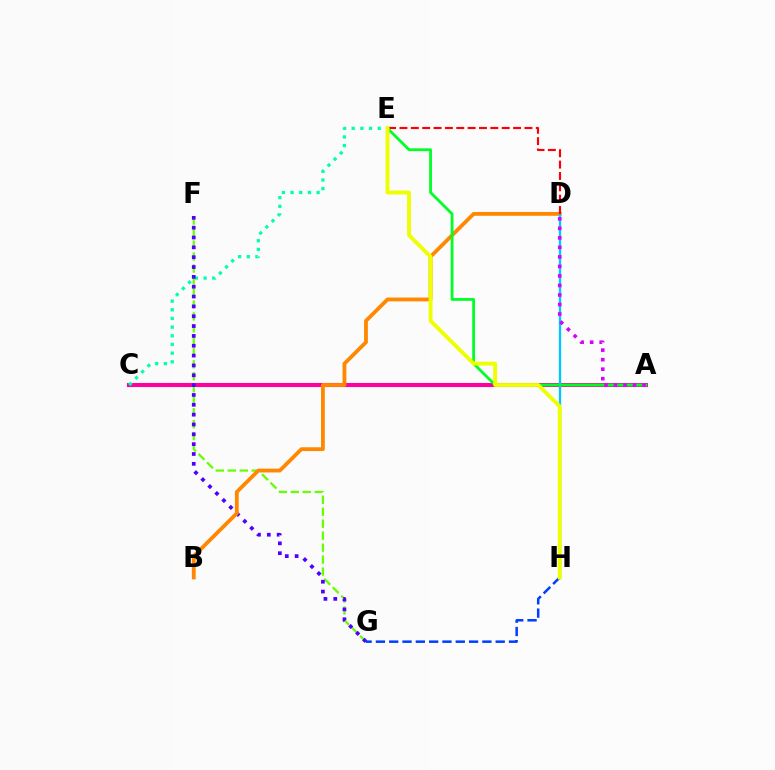{('A', 'C'): [{'color': '#ff00a0', 'line_style': 'solid', 'thickness': 2.93}], ('C', 'E'): [{'color': '#00ffaf', 'line_style': 'dotted', 'thickness': 2.36}], ('F', 'G'): [{'color': '#66ff00', 'line_style': 'dashed', 'thickness': 1.63}, {'color': '#4f00ff', 'line_style': 'dotted', 'thickness': 2.67}], ('B', 'D'): [{'color': '#ff8800', 'line_style': 'solid', 'thickness': 2.74}], ('D', 'H'): [{'color': '#00c7ff', 'line_style': 'solid', 'thickness': 1.68}], ('D', 'E'): [{'color': '#ff0000', 'line_style': 'dashed', 'thickness': 1.54}], ('G', 'H'): [{'color': '#003fff', 'line_style': 'dashed', 'thickness': 1.81}], ('A', 'E'): [{'color': '#00ff27', 'line_style': 'solid', 'thickness': 2.01}], ('E', 'H'): [{'color': '#eeff00', 'line_style': 'solid', 'thickness': 2.78}], ('A', 'D'): [{'color': '#d600ff', 'line_style': 'dotted', 'thickness': 2.59}]}